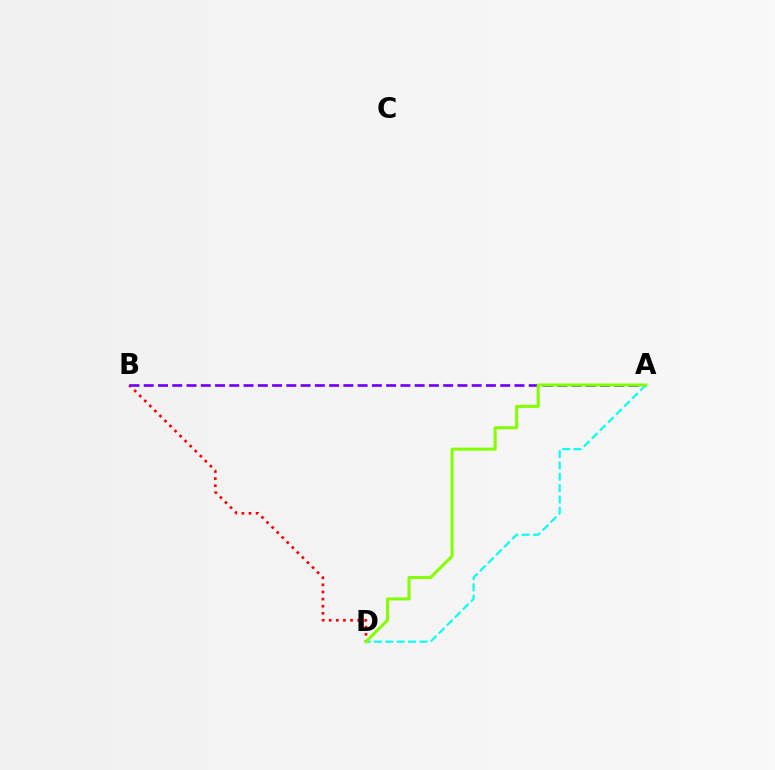{('B', 'D'): [{'color': '#ff0000', 'line_style': 'dotted', 'thickness': 1.93}], ('A', 'B'): [{'color': '#7200ff', 'line_style': 'dashed', 'thickness': 1.94}], ('A', 'D'): [{'color': '#00fff6', 'line_style': 'dashed', 'thickness': 1.54}, {'color': '#84ff00', 'line_style': 'solid', 'thickness': 2.19}]}